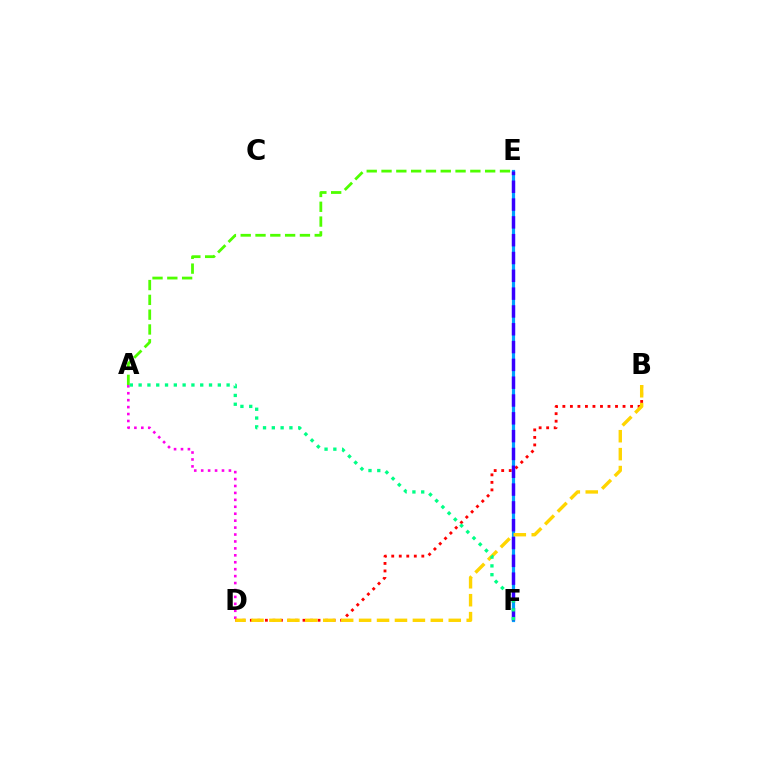{('E', 'F'): [{'color': '#009eff', 'line_style': 'solid', 'thickness': 2.31}, {'color': '#3700ff', 'line_style': 'dashed', 'thickness': 2.42}], ('A', 'E'): [{'color': '#4fff00', 'line_style': 'dashed', 'thickness': 2.01}], ('A', 'D'): [{'color': '#ff00ed', 'line_style': 'dotted', 'thickness': 1.88}], ('B', 'D'): [{'color': '#ff0000', 'line_style': 'dotted', 'thickness': 2.04}, {'color': '#ffd500', 'line_style': 'dashed', 'thickness': 2.44}], ('A', 'F'): [{'color': '#00ff86', 'line_style': 'dotted', 'thickness': 2.39}]}